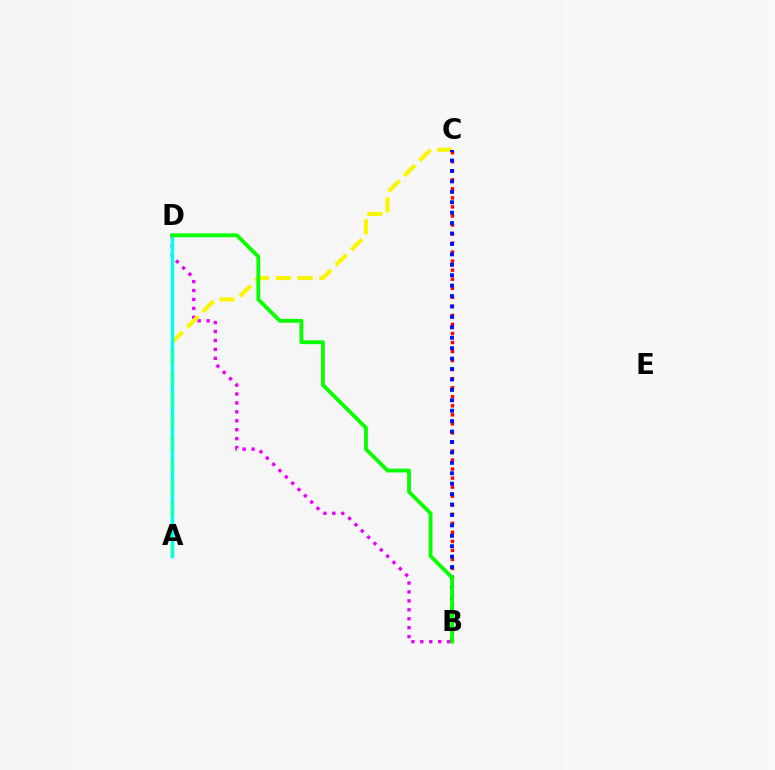{('B', 'C'): [{'color': '#ff0000', 'line_style': 'dotted', 'thickness': 2.46}, {'color': '#0010ff', 'line_style': 'dotted', 'thickness': 2.83}], ('B', 'D'): [{'color': '#ee00ff', 'line_style': 'dotted', 'thickness': 2.43}, {'color': '#08ff00', 'line_style': 'solid', 'thickness': 2.75}], ('A', 'C'): [{'color': '#fcf500', 'line_style': 'dashed', 'thickness': 2.95}], ('A', 'D'): [{'color': '#00fff6', 'line_style': 'solid', 'thickness': 2.49}]}